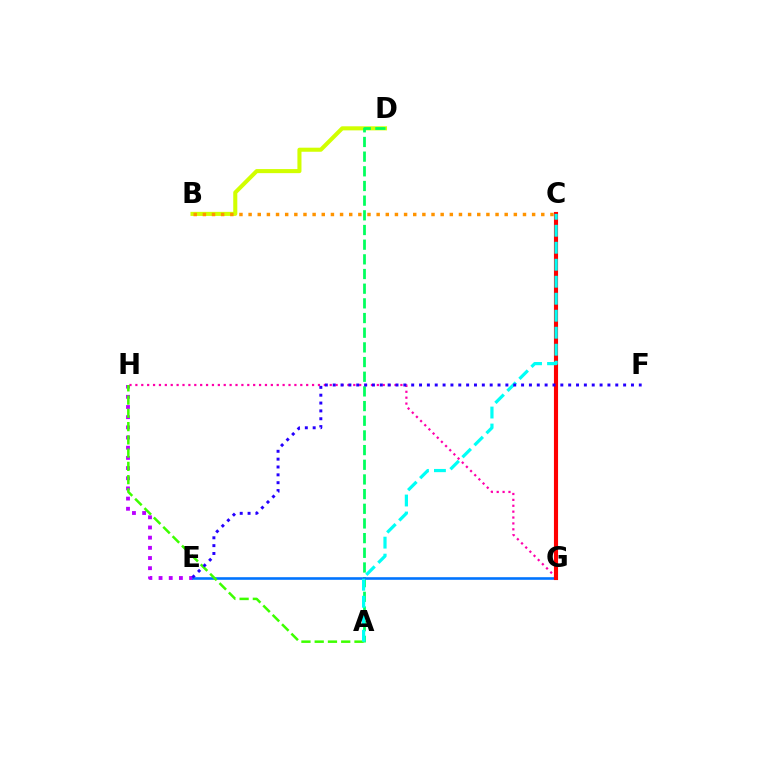{('E', 'H'): [{'color': '#b900ff', 'line_style': 'dotted', 'thickness': 2.77}], ('B', 'D'): [{'color': '#d1ff00', 'line_style': 'solid', 'thickness': 2.93}], ('A', 'D'): [{'color': '#00ff5c', 'line_style': 'dashed', 'thickness': 1.99}], ('B', 'C'): [{'color': '#ff9400', 'line_style': 'dotted', 'thickness': 2.48}], ('E', 'G'): [{'color': '#0074ff', 'line_style': 'solid', 'thickness': 1.88}], ('G', 'H'): [{'color': '#ff00ac', 'line_style': 'dotted', 'thickness': 1.6}], ('C', 'G'): [{'color': '#ff0000', 'line_style': 'solid', 'thickness': 2.97}], ('A', 'H'): [{'color': '#3dff00', 'line_style': 'dashed', 'thickness': 1.8}], ('A', 'C'): [{'color': '#00fff6', 'line_style': 'dashed', 'thickness': 2.31}], ('E', 'F'): [{'color': '#2500ff', 'line_style': 'dotted', 'thickness': 2.13}]}